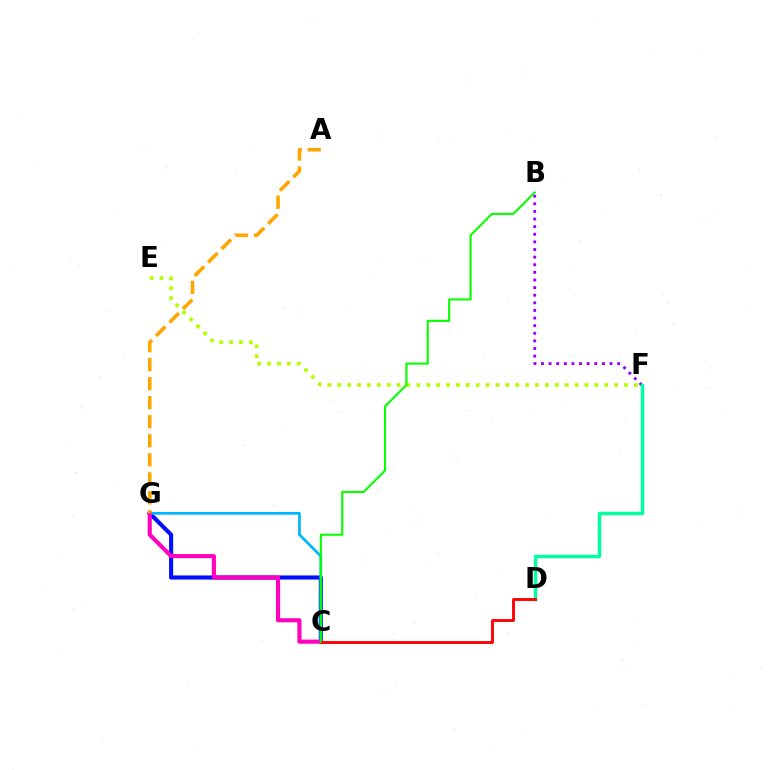{('E', 'F'): [{'color': '#b3ff00', 'line_style': 'dotted', 'thickness': 2.69}], ('B', 'F'): [{'color': '#9b00ff', 'line_style': 'dotted', 'thickness': 2.07}], ('D', 'F'): [{'color': '#00ff9d', 'line_style': 'solid', 'thickness': 2.49}], ('C', 'G'): [{'color': '#0010ff', 'line_style': 'solid', 'thickness': 2.96}, {'color': '#00b5ff', 'line_style': 'solid', 'thickness': 1.97}, {'color': '#ff00bd', 'line_style': 'solid', 'thickness': 2.96}], ('C', 'D'): [{'color': '#ff0000', 'line_style': 'solid', 'thickness': 2.06}], ('B', 'C'): [{'color': '#08ff00', 'line_style': 'solid', 'thickness': 1.51}], ('A', 'G'): [{'color': '#ffa500', 'line_style': 'dashed', 'thickness': 2.58}]}